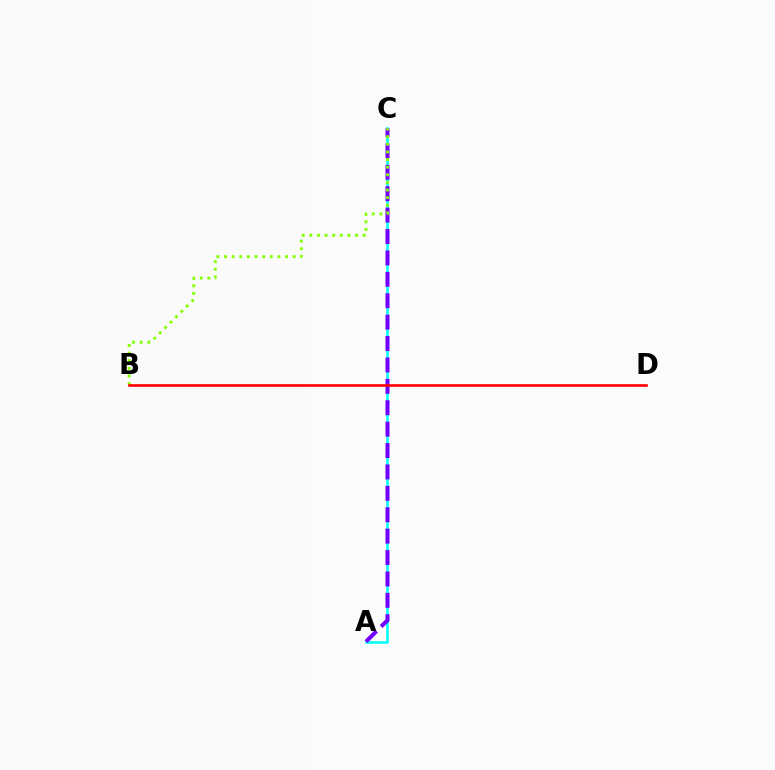{('A', 'C'): [{'color': '#00fff6', 'line_style': 'solid', 'thickness': 1.86}, {'color': '#7200ff', 'line_style': 'dashed', 'thickness': 2.91}], ('B', 'C'): [{'color': '#84ff00', 'line_style': 'dotted', 'thickness': 2.07}], ('B', 'D'): [{'color': '#ff0000', 'line_style': 'solid', 'thickness': 1.9}]}